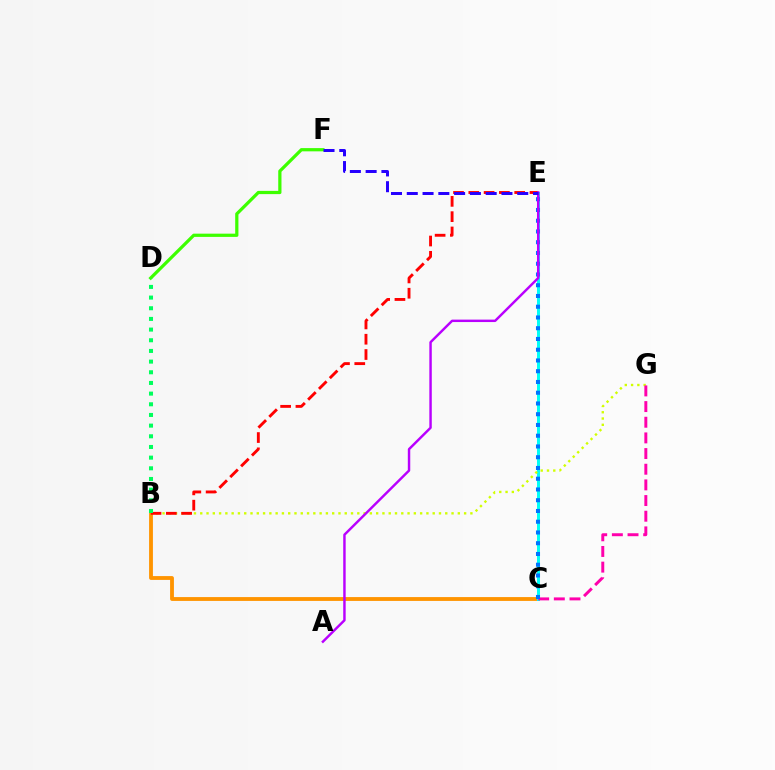{('B', 'C'): [{'color': '#ff9400', 'line_style': 'solid', 'thickness': 2.76}], ('C', 'E'): [{'color': '#00fff6', 'line_style': 'solid', 'thickness': 2.14}, {'color': '#0074ff', 'line_style': 'dotted', 'thickness': 2.92}], ('D', 'F'): [{'color': '#3dff00', 'line_style': 'solid', 'thickness': 2.33}], ('B', 'G'): [{'color': '#d1ff00', 'line_style': 'dotted', 'thickness': 1.71}], ('C', 'G'): [{'color': '#ff00ac', 'line_style': 'dashed', 'thickness': 2.13}], ('B', 'E'): [{'color': '#ff0000', 'line_style': 'dashed', 'thickness': 2.08}], ('A', 'E'): [{'color': '#b900ff', 'line_style': 'solid', 'thickness': 1.76}], ('B', 'D'): [{'color': '#00ff5c', 'line_style': 'dotted', 'thickness': 2.9}], ('E', 'F'): [{'color': '#2500ff', 'line_style': 'dashed', 'thickness': 2.14}]}